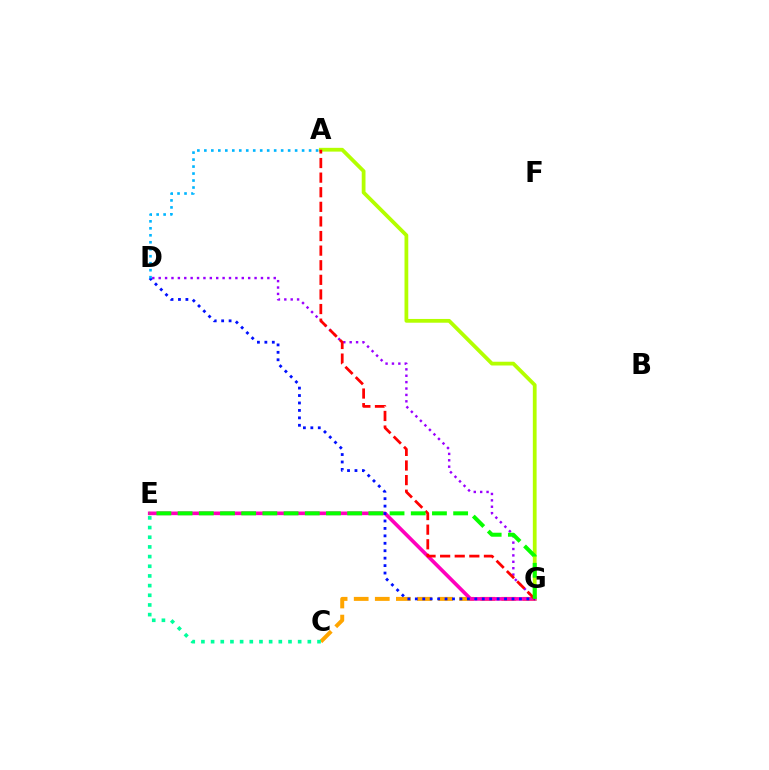{('A', 'G'): [{'color': '#b3ff00', 'line_style': 'solid', 'thickness': 2.72}, {'color': '#ff0000', 'line_style': 'dashed', 'thickness': 1.98}], ('D', 'G'): [{'color': '#9b00ff', 'line_style': 'dotted', 'thickness': 1.74}, {'color': '#0010ff', 'line_style': 'dotted', 'thickness': 2.02}], ('C', 'G'): [{'color': '#ffa500', 'line_style': 'dashed', 'thickness': 2.86}], ('E', 'G'): [{'color': '#ff00bd', 'line_style': 'solid', 'thickness': 2.62}, {'color': '#08ff00', 'line_style': 'dashed', 'thickness': 2.88}], ('C', 'E'): [{'color': '#00ff9d', 'line_style': 'dotted', 'thickness': 2.63}], ('A', 'D'): [{'color': '#00b5ff', 'line_style': 'dotted', 'thickness': 1.9}]}